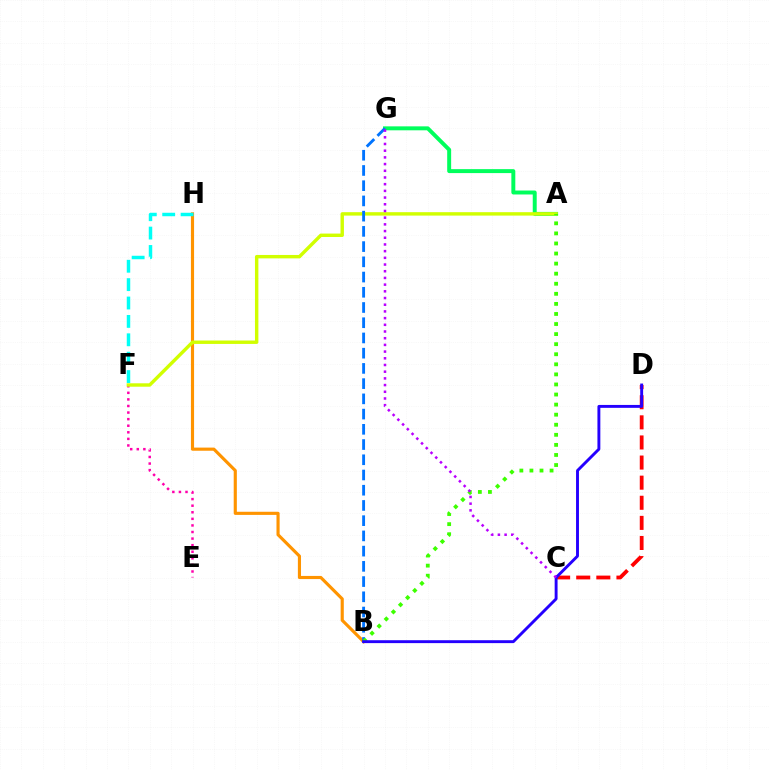{('A', 'G'): [{'color': '#00ff5c', 'line_style': 'solid', 'thickness': 2.85}], ('B', 'H'): [{'color': '#ff9400', 'line_style': 'solid', 'thickness': 2.26}], ('E', 'F'): [{'color': '#ff00ac', 'line_style': 'dotted', 'thickness': 1.79}], ('A', 'F'): [{'color': '#d1ff00', 'line_style': 'solid', 'thickness': 2.46}], ('B', 'G'): [{'color': '#0074ff', 'line_style': 'dashed', 'thickness': 2.07}], ('A', 'B'): [{'color': '#3dff00', 'line_style': 'dotted', 'thickness': 2.74}], ('C', 'D'): [{'color': '#ff0000', 'line_style': 'dashed', 'thickness': 2.73}], ('B', 'D'): [{'color': '#2500ff', 'line_style': 'solid', 'thickness': 2.09}], ('F', 'H'): [{'color': '#00fff6', 'line_style': 'dashed', 'thickness': 2.5}], ('C', 'G'): [{'color': '#b900ff', 'line_style': 'dotted', 'thickness': 1.82}]}